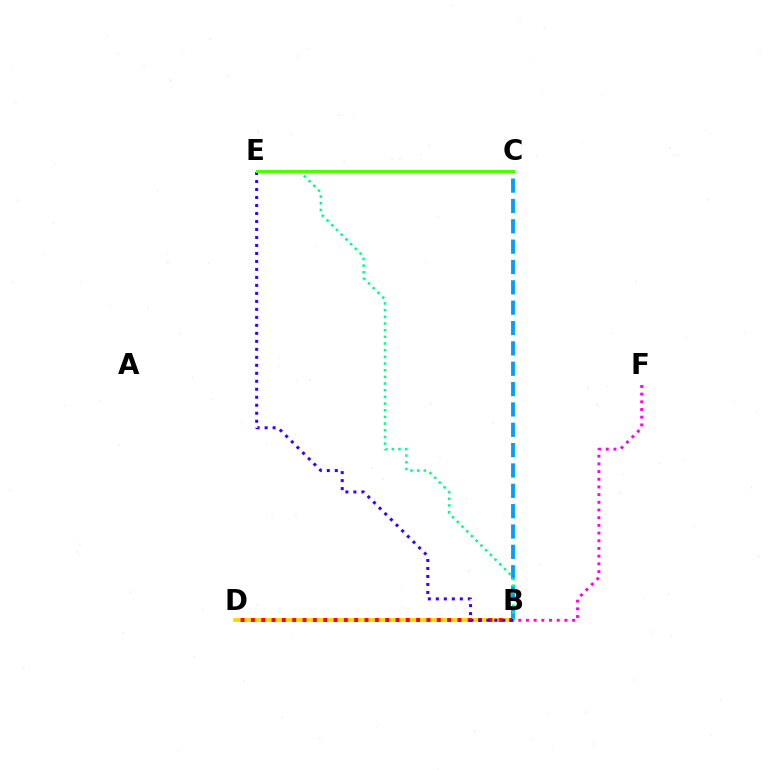{('B', 'D'): [{'color': '#ffd500', 'line_style': 'solid', 'thickness': 2.69}, {'color': '#ff0000', 'line_style': 'dotted', 'thickness': 2.81}], ('B', 'C'): [{'color': '#009eff', 'line_style': 'dashed', 'thickness': 2.76}], ('B', 'E'): [{'color': '#00ff86', 'line_style': 'dotted', 'thickness': 1.81}, {'color': '#3700ff', 'line_style': 'dotted', 'thickness': 2.17}], ('C', 'E'): [{'color': '#4fff00', 'line_style': 'solid', 'thickness': 2.15}], ('B', 'F'): [{'color': '#ff00ed', 'line_style': 'dotted', 'thickness': 2.09}]}